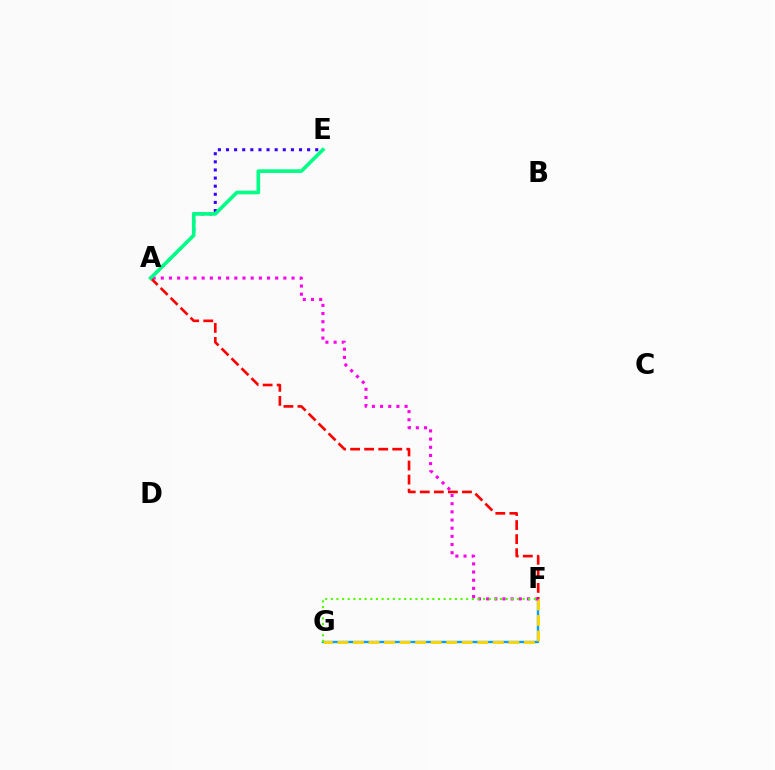{('A', 'E'): [{'color': '#3700ff', 'line_style': 'dotted', 'thickness': 2.2}, {'color': '#00ff86', 'line_style': 'solid', 'thickness': 2.62}], ('F', 'G'): [{'color': '#009eff', 'line_style': 'solid', 'thickness': 1.72}, {'color': '#ffd500', 'line_style': 'dashed', 'thickness': 2.11}, {'color': '#4fff00', 'line_style': 'dotted', 'thickness': 1.53}], ('A', 'F'): [{'color': '#ff00ed', 'line_style': 'dotted', 'thickness': 2.22}, {'color': '#ff0000', 'line_style': 'dashed', 'thickness': 1.91}]}